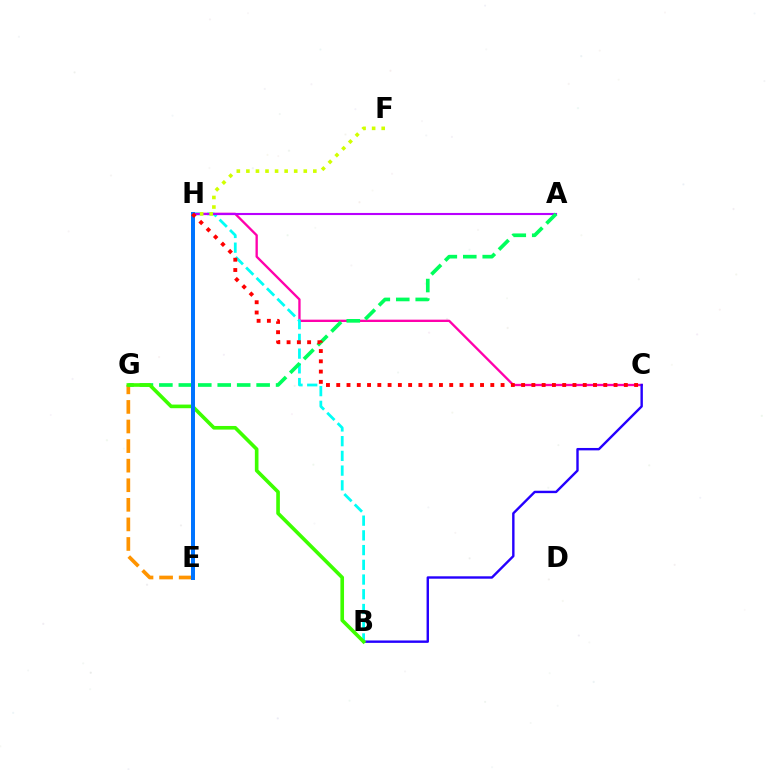{('C', 'H'): [{'color': '#ff00ac', 'line_style': 'solid', 'thickness': 1.68}, {'color': '#ff0000', 'line_style': 'dotted', 'thickness': 2.79}], ('B', 'C'): [{'color': '#2500ff', 'line_style': 'solid', 'thickness': 1.73}], ('B', 'H'): [{'color': '#00fff6', 'line_style': 'dashed', 'thickness': 2.0}], ('E', 'G'): [{'color': '#ff9400', 'line_style': 'dashed', 'thickness': 2.66}], ('A', 'H'): [{'color': '#b900ff', 'line_style': 'solid', 'thickness': 1.52}], ('F', 'H'): [{'color': '#d1ff00', 'line_style': 'dotted', 'thickness': 2.6}], ('A', 'G'): [{'color': '#00ff5c', 'line_style': 'dashed', 'thickness': 2.64}], ('B', 'G'): [{'color': '#3dff00', 'line_style': 'solid', 'thickness': 2.61}], ('E', 'H'): [{'color': '#0074ff', 'line_style': 'solid', 'thickness': 2.87}]}